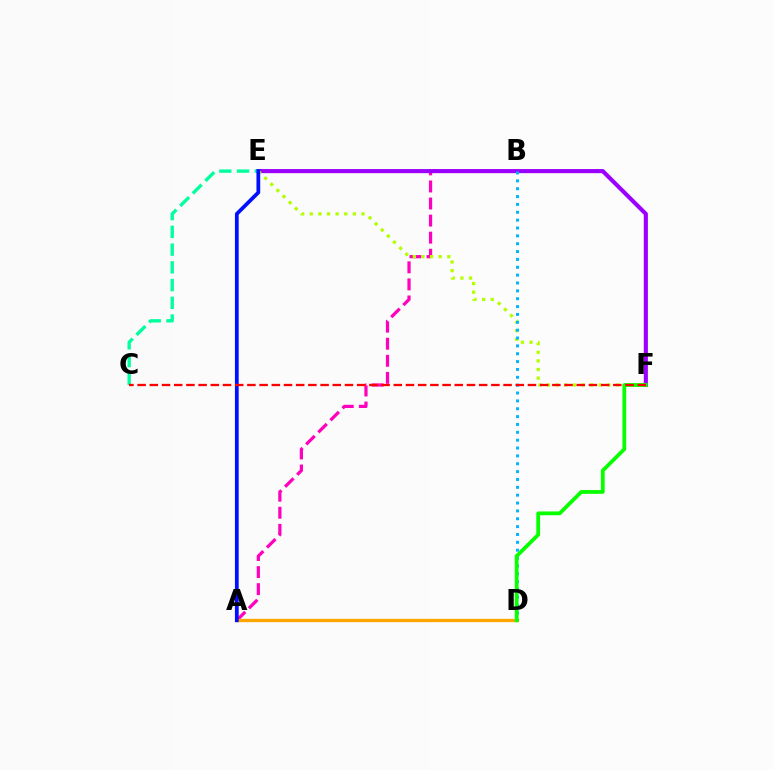{('A', 'B'): [{'color': '#ff00bd', 'line_style': 'dashed', 'thickness': 2.32}], ('A', 'D'): [{'color': '#ffa500', 'line_style': 'solid', 'thickness': 2.38}], ('E', 'F'): [{'color': '#9b00ff', 'line_style': 'solid', 'thickness': 2.96}, {'color': '#b3ff00', 'line_style': 'dotted', 'thickness': 2.34}], ('C', 'E'): [{'color': '#00ff9d', 'line_style': 'dashed', 'thickness': 2.41}], ('B', 'D'): [{'color': '#00b5ff', 'line_style': 'dotted', 'thickness': 2.14}], ('A', 'E'): [{'color': '#0010ff', 'line_style': 'solid', 'thickness': 2.71}], ('D', 'F'): [{'color': '#08ff00', 'line_style': 'solid', 'thickness': 2.72}], ('C', 'F'): [{'color': '#ff0000', 'line_style': 'dashed', 'thickness': 1.66}]}